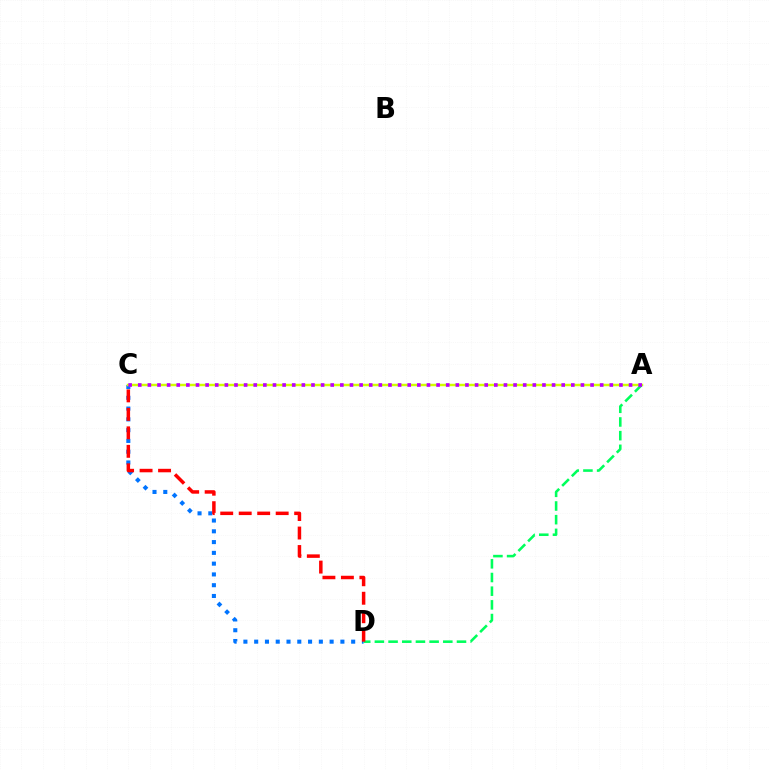{('C', 'D'): [{'color': '#0074ff', 'line_style': 'dotted', 'thickness': 2.93}, {'color': '#ff0000', 'line_style': 'dashed', 'thickness': 2.51}], ('A', 'C'): [{'color': '#d1ff00', 'line_style': 'solid', 'thickness': 1.77}, {'color': '#b900ff', 'line_style': 'dotted', 'thickness': 2.61}], ('A', 'D'): [{'color': '#00ff5c', 'line_style': 'dashed', 'thickness': 1.86}]}